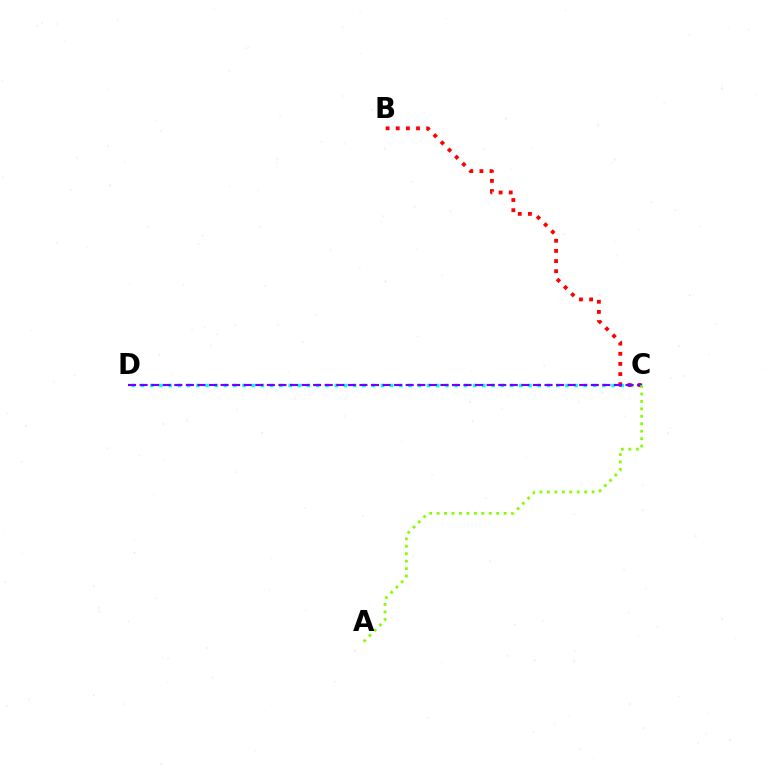{('C', 'D'): [{'color': '#00fff6', 'line_style': 'dotted', 'thickness': 2.51}, {'color': '#7200ff', 'line_style': 'dashed', 'thickness': 1.57}], ('B', 'C'): [{'color': '#ff0000', 'line_style': 'dotted', 'thickness': 2.76}], ('A', 'C'): [{'color': '#84ff00', 'line_style': 'dotted', 'thickness': 2.02}]}